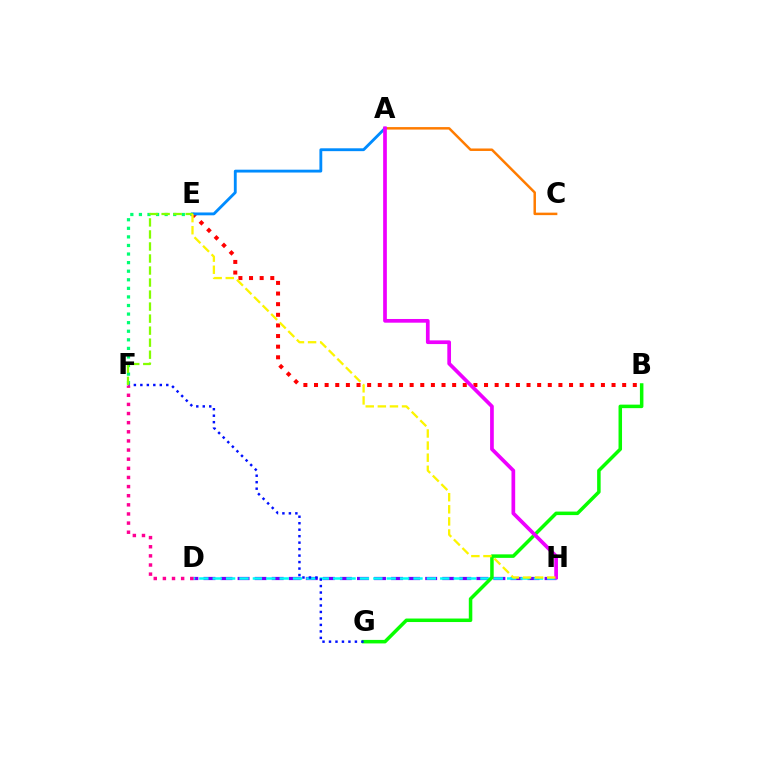{('E', 'F'): [{'color': '#00ff74', 'line_style': 'dotted', 'thickness': 2.33}, {'color': '#84ff00', 'line_style': 'dashed', 'thickness': 1.63}], ('A', 'C'): [{'color': '#ff7c00', 'line_style': 'solid', 'thickness': 1.79}], ('D', 'H'): [{'color': '#7200ff', 'line_style': 'dashed', 'thickness': 2.32}, {'color': '#00fff6', 'line_style': 'dashed', 'thickness': 1.82}], ('B', 'E'): [{'color': '#ff0000', 'line_style': 'dotted', 'thickness': 2.89}], ('B', 'G'): [{'color': '#08ff00', 'line_style': 'solid', 'thickness': 2.53}], ('A', 'E'): [{'color': '#008cff', 'line_style': 'solid', 'thickness': 2.05}], ('A', 'H'): [{'color': '#ee00ff', 'line_style': 'solid', 'thickness': 2.66}], ('F', 'G'): [{'color': '#0010ff', 'line_style': 'dotted', 'thickness': 1.76}], ('D', 'F'): [{'color': '#ff0094', 'line_style': 'dotted', 'thickness': 2.48}], ('E', 'H'): [{'color': '#fcf500', 'line_style': 'dashed', 'thickness': 1.64}]}